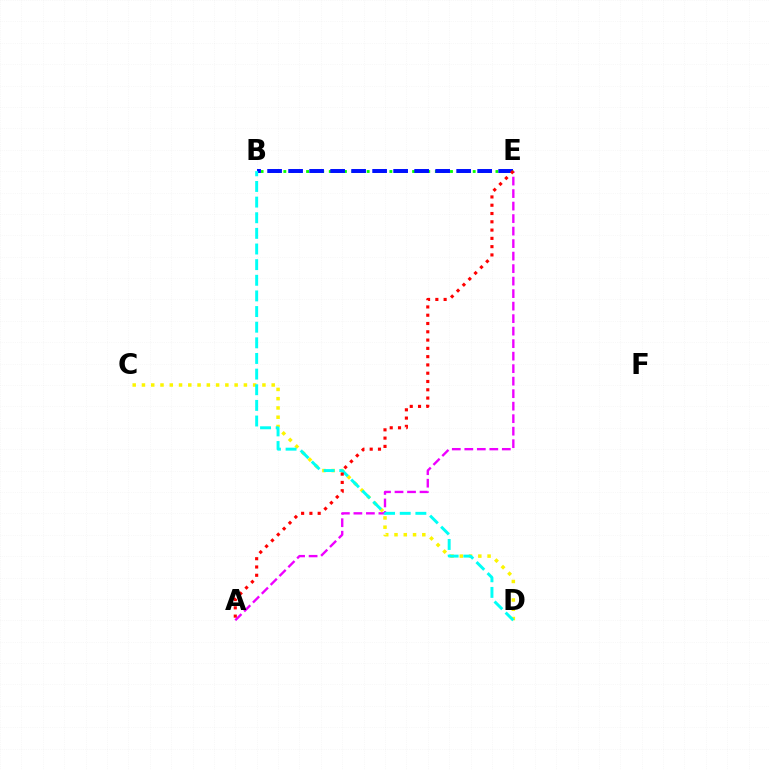{('A', 'E'): [{'color': '#ee00ff', 'line_style': 'dashed', 'thickness': 1.7}, {'color': '#ff0000', 'line_style': 'dotted', 'thickness': 2.25}], ('B', 'E'): [{'color': '#08ff00', 'line_style': 'dotted', 'thickness': 2.06}, {'color': '#0010ff', 'line_style': 'dashed', 'thickness': 2.85}], ('C', 'D'): [{'color': '#fcf500', 'line_style': 'dotted', 'thickness': 2.52}], ('B', 'D'): [{'color': '#00fff6', 'line_style': 'dashed', 'thickness': 2.12}]}